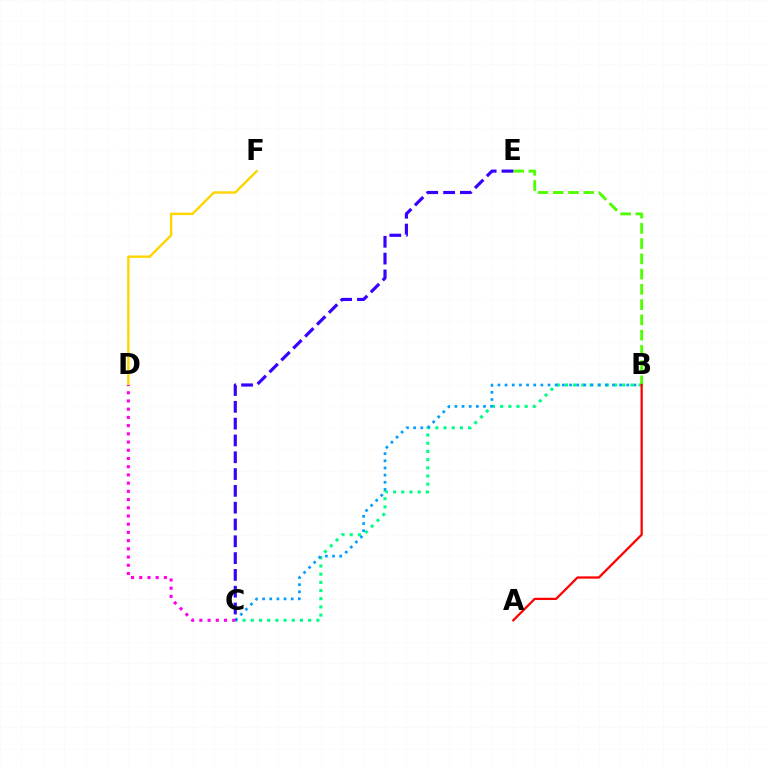{('B', 'C'): [{'color': '#00ff86', 'line_style': 'dotted', 'thickness': 2.22}, {'color': '#009eff', 'line_style': 'dotted', 'thickness': 1.95}], ('B', 'E'): [{'color': '#4fff00', 'line_style': 'dashed', 'thickness': 2.07}], ('C', 'E'): [{'color': '#3700ff', 'line_style': 'dashed', 'thickness': 2.28}], ('D', 'F'): [{'color': '#ffd500', 'line_style': 'solid', 'thickness': 1.72}], ('A', 'B'): [{'color': '#ff0000', 'line_style': 'solid', 'thickness': 1.63}], ('C', 'D'): [{'color': '#ff00ed', 'line_style': 'dotted', 'thickness': 2.23}]}